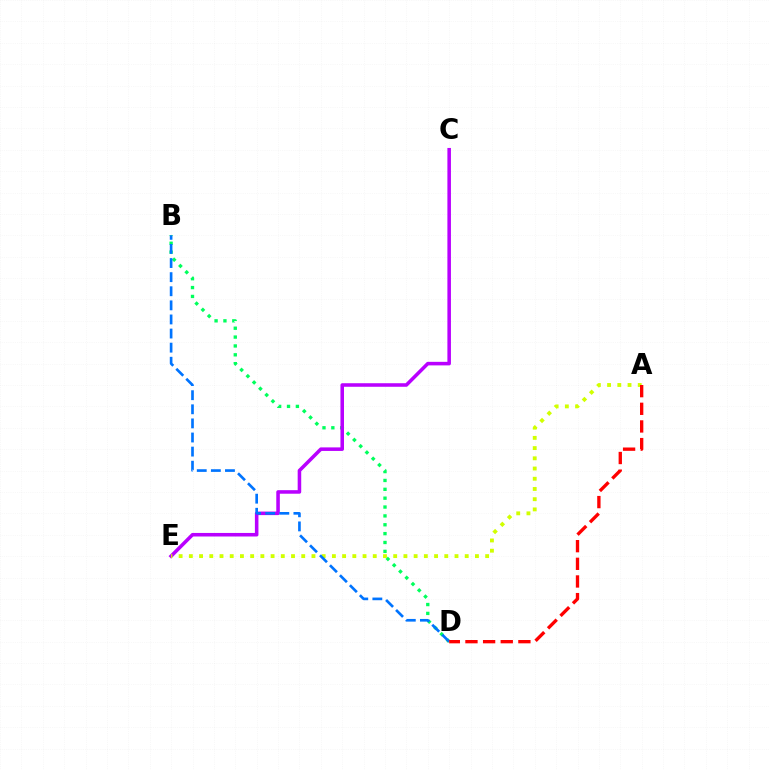{('B', 'D'): [{'color': '#00ff5c', 'line_style': 'dotted', 'thickness': 2.41}, {'color': '#0074ff', 'line_style': 'dashed', 'thickness': 1.92}], ('C', 'E'): [{'color': '#b900ff', 'line_style': 'solid', 'thickness': 2.55}], ('A', 'E'): [{'color': '#d1ff00', 'line_style': 'dotted', 'thickness': 2.78}], ('A', 'D'): [{'color': '#ff0000', 'line_style': 'dashed', 'thickness': 2.4}]}